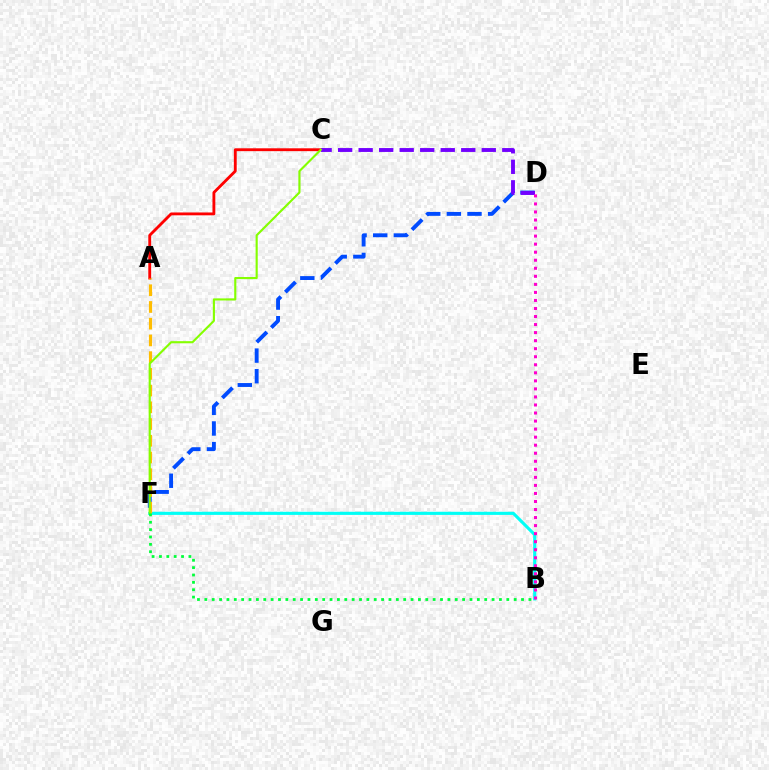{('A', 'C'): [{'color': '#ff0000', 'line_style': 'solid', 'thickness': 2.05}], ('D', 'F'): [{'color': '#004bff', 'line_style': 'dashed', 'thickness': 2.8}], ('C', 'D'): [{'color': '#7200ff', 'line_style': 'dashed', 'thickness': 2.79}], ('B', 'F'): [{'color': '#00fff6', 'line_style': 'solid', 'thickness': 2.25}, {'color': '#00ff39', 'line_style': 'dotted', 'thickness': 2.0}], ('A', 'F'): [{'color': '#ffbd00', 'line_style': 'dashed', 'thickness': 2.27}], ('C', 'F'): [{'color': '#84ff00', 'line_style': 'solid', 'thickness': 1.53}], ('B', 'D'): [{'color': '#ff00cf', 'line_style': 'dotted', 'thickness': 2.18}]}